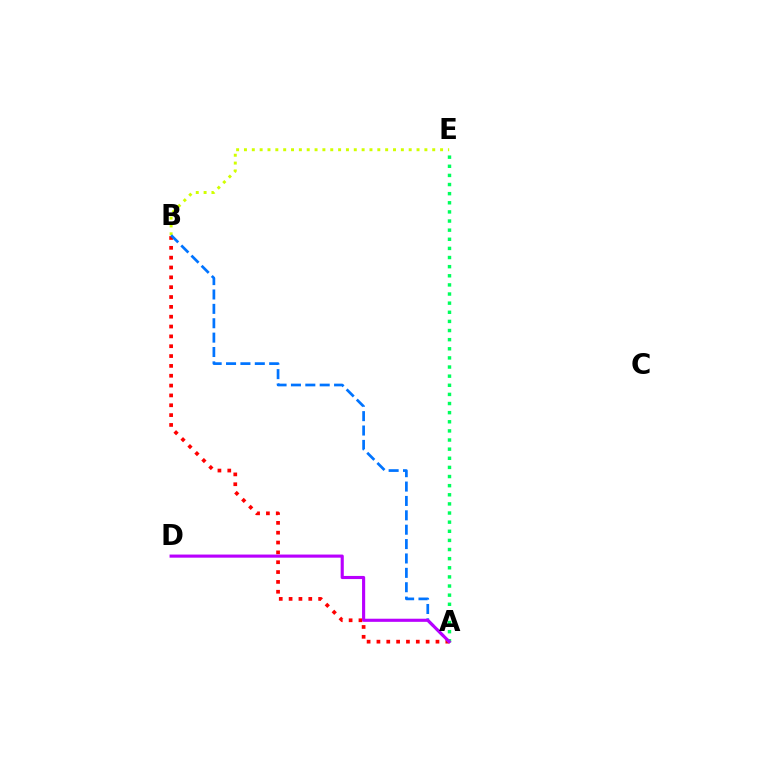{('B', 'E'): [{'color': '#d1ff00', 'line_style': 'dotted', 'thickness': 2.13}], ('A', 'B'): [{'color': '#ff0000', 'line_style': 'dotted', 'thickness': 2.67}, {'color': '#0074ff', 'line_style': 'dashed', 'thickness': 1.95}], ('A', 'E'): [{'color': '#00ff5c', 'line_style': 'dotted', 'thickness': 2.48}], ('A', 'D'): [{'color': '#b900ff', 'line_style': 'solid', 'thickness': 2.25}]}